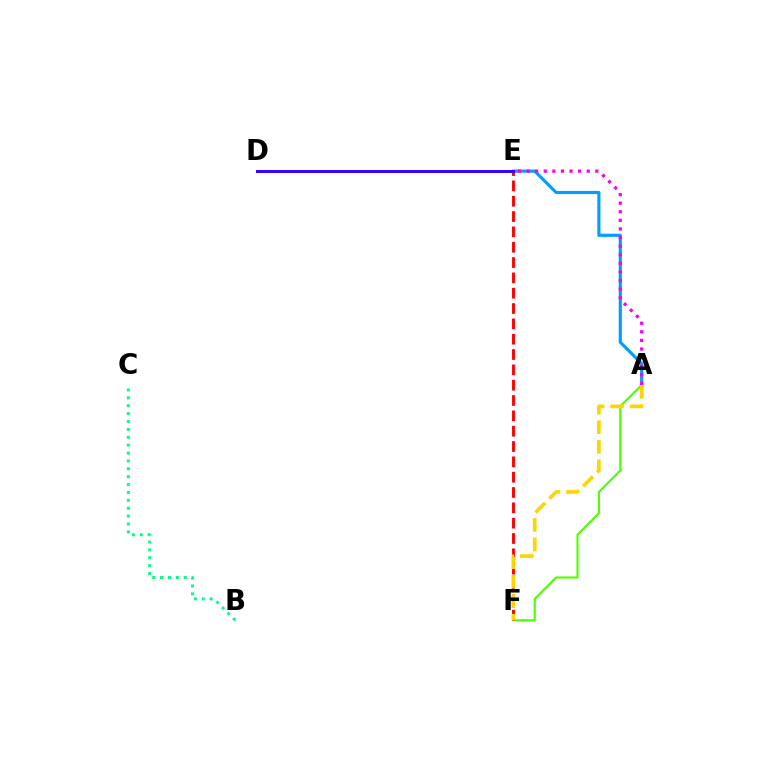{('A', 'F'): [{'color': '#4fff00', 'line_style': 'solid', 'thickness': 1.54}, {'color': '#ffd500', 'line_style': 'dashed', 'thickness': 2.65}], ('A', 'E'): [{'color': '#009eff', 'line_style': 'solid', 'thickness': 2.26}, {'color': '#ff00ed', 'line_style': 'dotted', 'thickness': 2.34}], ('E', 'F'): [{'color': '#ff0000', 'line_style': 'dashed', 'thickness': 2.08}], ('B', 'C'): [{'color': '#00ff86', 'line_style': 'dotted', 'thickness': 2.14}], ('D', 'E'): [{'color': '#3700ff', 'line_style': 'solid', 'thickness': 2.15}]}